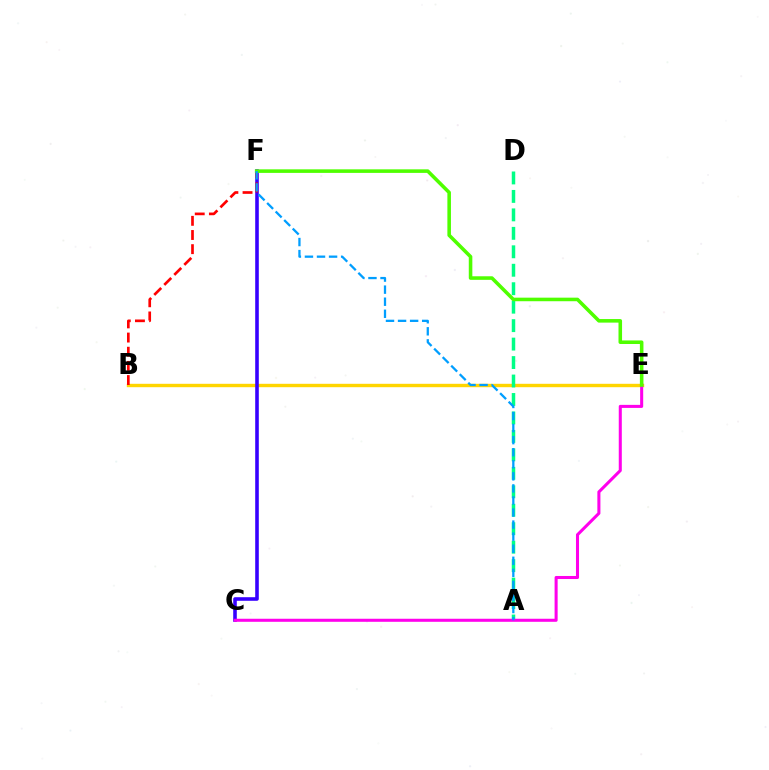{('B', 'E'): [{'color': '#ffd500', 'line_style': 'solid', 'thickness': 2.45}], ('A', 'D'): [{'color': '#00ff86', 'line_style': 'dashed', 'thickness': 2.51}], ('C', 'F'): [{'color': '#3700ff', 'line_style': 'solid', 'thickness': 2.58}], ('B', 'F'): [{'color': '#ff0000', 'line_style': 'dashed', 'thickness': 1.92}], ('C', 'E'): [{'color': '#ff00ed', 'line_style': 'solid', 'thickness': 2.19}], ('E', 'F'): [{'color': '#4fff00', 'line_style': 'solid', 'thickness': 2.57}], ('A', 'F'): [{'color': '#009eff', 'line_style': 'dashed', 'thickness': 1.64}]}